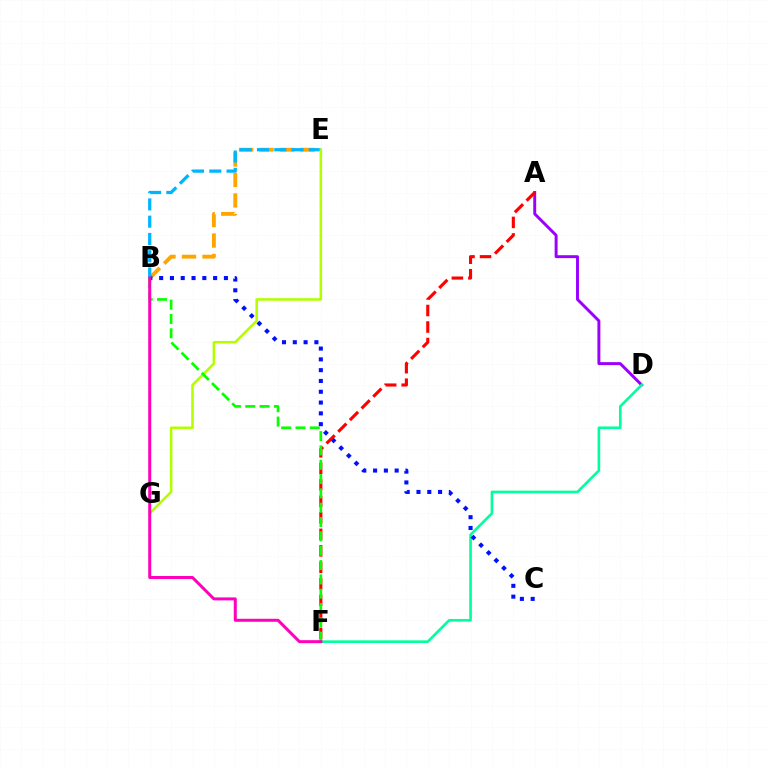{('A', 'D'): [{'color': '#9b00ff', 'line_style': 'solid', 'thickness': 2.12}], ('D', 'F'): [{'color': '#00ff9d', 'line_style': 'solid', 'thickness': 1.89}], ('B', 'E'): [{'color': '#ffa500', 'line_style': 'dashed', 'thickness': 2.78}, {'color': '#00b5ff', 'line_style': 'dashed', 'thickness': 2.35}], ('B', 'C'): [{'color': '#0010ff', 'line_style': 'dotted', 'thickness': 2.93}], ('A', 'F'): [{'color': '#ff0000', 'line_style': 'dashed', 'thickness': 2.24}], ('E', 'G'): [{'color': '#b3ff00', 'line_style': 'solid', 'thickness': 1.85}], ('B', 'F'): [{'color': '#08ff00', 'line_style': 'dashed', 'thickness': 1.95}, {'color': '#ff00bd', 'line_style': 'solid', 'thickness': 2.16}]}